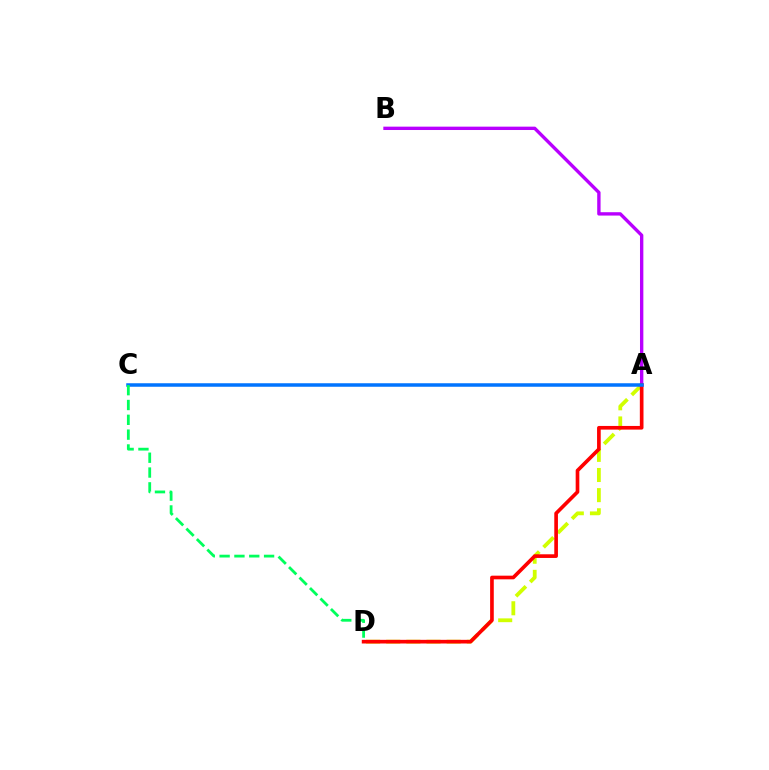{('A', 'B'): [{'color': '#b900ff', 'line_style': 'solid', 'thickness': 2.42}], ('A', 'D'): [{'color': '#d1ff00', 'line_style': 'dashed', 'thickness': 2.74}, {'color': '#ff0000', 'line_style': 'solid', 'thickness': 2.63}], ('A', 'C'): [{'color': '#0074ff', 'line_style': 'solid', 'thickness': 2.53}], ('C', 'D'): [{'color': '#00ff5c', 'line_style': 'dashed', 'thickness': 2.01}]}